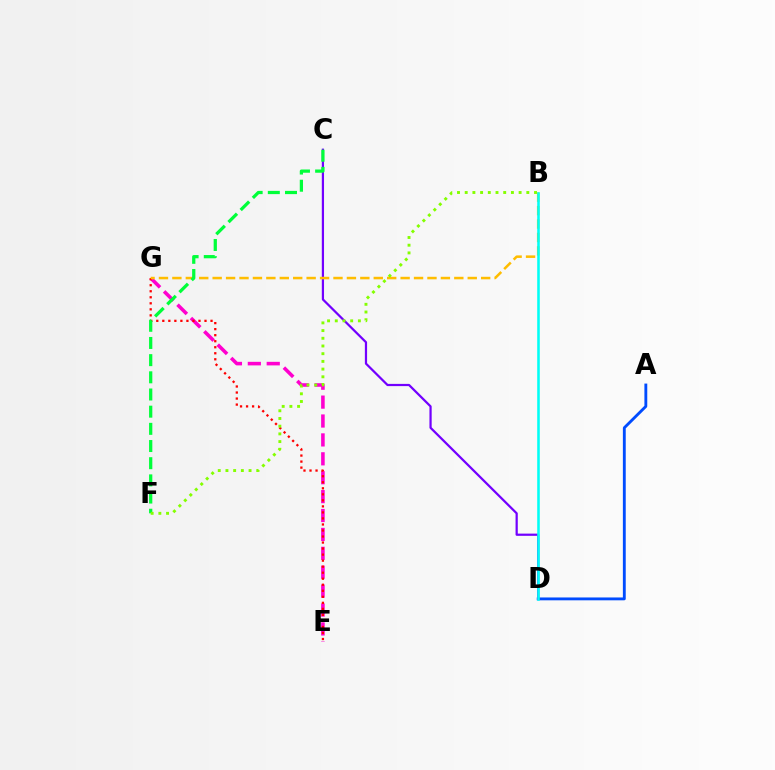{('A', 'D'): [{'color': '#004bff', 'line_style': 'solid', 'thickness': 2.05}], ('C', 'D'): [{'color': '#7200ff', 'line_style': 'solid', 'thickness': 1.6}], ('E', 'G'): [{'color': '#ff00cf', 'line_style': 'dashed', 'thickness': 2.57}, {'color': '#ff0000', 'line_style': 'dotted', 'thickness': 1.64}], ('B', 'G'): [{'color': '#ffbd00', 'line_style': 'dashed', 'thickness': 1.82}], ('B', 'D'): [{'color': '#00fff6', 'line_style': 'solid', 'thickness': 1.84}], ('C', 'F'): [{'color': '#00ff39', 'line_style': 'dashed', 'thickness': 2.33}], ('B', 'F'): [{'color': '#84ff00', 'line_style': 'dotted', 'thickness': 2.09}]}